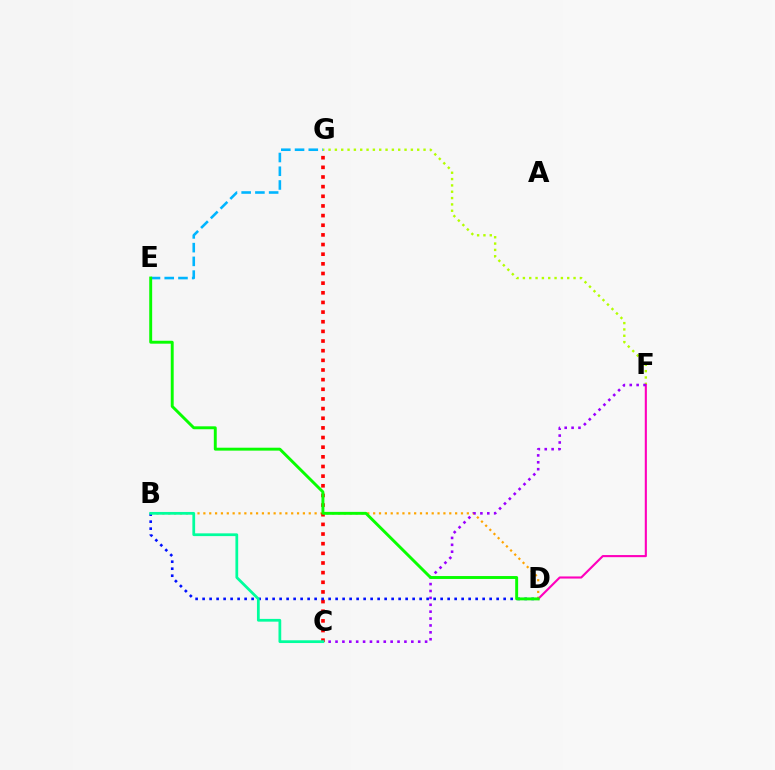{('B', 'D'): [{'color': '#ffa500', 'line_style': 'dotted', 'thickness': 1.59}, {'color': '#0010ff', 'line_style': 'dotted', 'thickness': 1.9}], ('C', 'G'): [{'color': '#ff0000', 'line_style': 'dotted', 'thickness': 2.62}], ('F', 'G'): [{'color': '#b3ff00', 'line_style': 'dotted', 'thickness': 1.72}], ('E', 'G'): [{'color': '#00b5ff', 'line_style': 'dashed', 'thickness': 1.87}], ('D', 'F'): [{'color': '#ff00bd', 'line_style': 'solid', 'thickness': 1.53}], ('C', 'F'): [{'color': '#9b00ff', 'line_style': 'dotted', 'thickness': 1.87}], ('D', 'E'): [{'color': '#08ff00', 'line_style': 'solid', 'thickness': 2.1}], ('B', 'C'): [{'color': '#00ff9d', 'line_style': 'solid', 'thickness': 1.98}]}